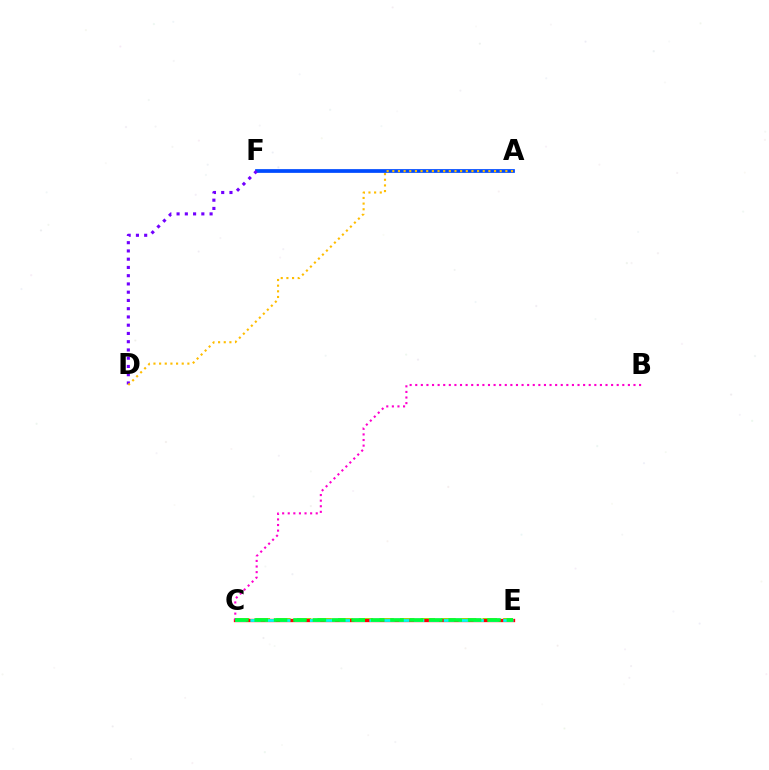{('C', 'E'): [{'color': '#84ff00', 'line_style': 'dashed', 'thickness': 2.8}, {'color': '#ff0000', 'line_style': 'solid', 'thickness': 2.39}, {'color': '#00fff6', 'line_style': 'dashed', 'thickness': 2.02}, {'color': '#00ff39', 'line_style': 'dashed', 'thickness': 2.64}], ('A', 'F'): [{'color': '#004bff', 'line_style': 'solid', 'thickness': 2.69}], ('D', 'F'): [{'color': '#7200ff', 'line_style': 'dotted', 'thickness': 2.24}], ('A', 'D'): [{'color': '#ffbd00', 'line_style': 'dotted', 'thickness': 1.54}], ('B', 'C'): [{'color': '#ff00cf', 'line_style': 'dotted', 'thickness': 1.52}]}